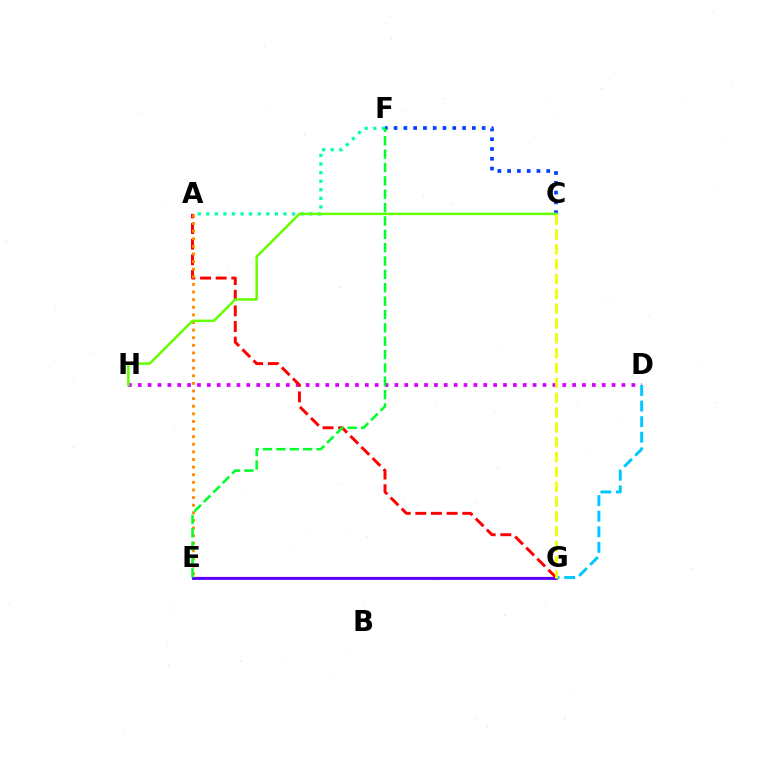{('E', 'G'): [{'color': '#ff00a0', 'line_style': 'solid', 'thickness': 1.62}, {'color': '#4f00ff', 'line_style': 'solid', 'thickness': 2.0}], ('A', 'F'): [{'color': '#00ffaf', 'line_style': 'dotted', 'thickness': 2.33}], ('C', 'F'): [{'color': '#003fff', 'line_style': 'dotted', 'thickness': 2.66}], ('D', 'H'): [{'color': '#d600ff', 'line_style': 'dotted', 'thickness': 2.68}], ('D', 'G'): [{'color': '#00c7ff', 'line_style': 'dashed', 'thickness': 2.12}], ('A', 'G'): [{'color': '#ff0000', 'line_style': 'dashed', 'thickness': 2.12}], ('A', 'E'): [{'color': '#ff8800', 'line_style': 'dotted', 'thickness': 2.07}], ('C', 'H'): [{'color': '#66ff00', 'line_style': 'solid', 'thickness': 1.8}], ('C', 'G'): [{'color': '#eeff00', 'line_style': 'dashed', 'thickness': 2.02}], ('E', 'F'): [{'color': '#00ff27', 'line_style': 'dashed', 'thickness': 1.81}]}